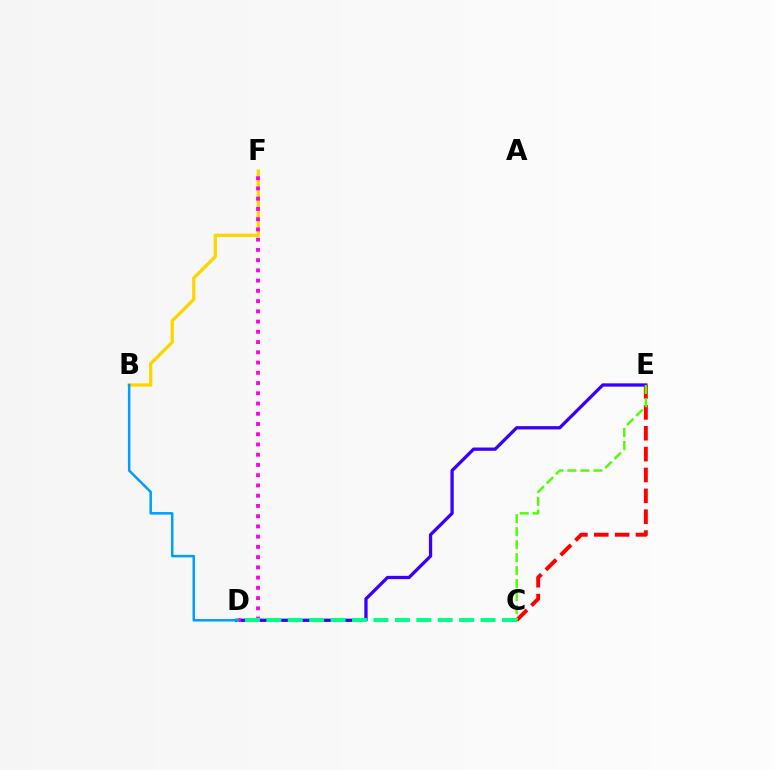{('C', 'E'): [{'color': '#ff0000', 'line_style': 'dashed', 'thickness': 2.83}, {'color': '#4fff00', 'line_style': 'dashed', 'thickness': 1.76}], ('D', 'E'): [{'color': '#3700ff', 'line_style': 'solid', 'thickness': 2.36}], ('B', 'F'): [{'color': '#ffd500', 'line_style': 'solid', 'thickness': 2.36}], ('D', 'F'): [{'color': '#ff00ed', 'line_style': 'dotted', 'thickness': 2.78}], ('C', 'D'): [{'color': '#00ff86', 'line_style': 'dashed', 'thickness': 2.91}], ('B', 'D'): [{'color': '#009eff', 'line_style': 'solid', 'thickness': 1.81}]}